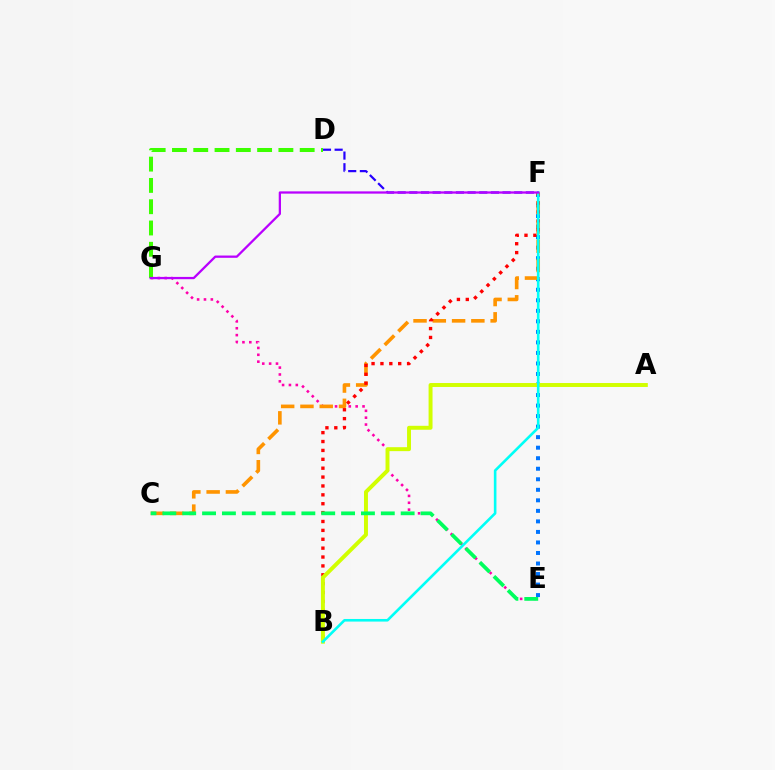{('D', 'F'): [{'color': '#2500ff', 'line_style': 'dashed', 'thickness': 1.58}], ('E', 'F'): [{'color': '#0074ff', 'line_style': 'dotted', 'thickness': 2.86}], ('E', 'G'): [{'color': '#ff00ac', 'line_style': 'dotted', 'thickness': 1.87}], ('C', 'F'): [{'color': '#ff9400', 'line_style': 'dashed', 'thickness': 2.62}], ('B', 'F'): [{'color': '#ff0000', 'line_style': 'dotted', 'thickness': 2.41}, {'color': '#00fff6', 'line_style': 'solid', 'thickness': 1.88}], ('A', 'B'): [{'color': '#d1ff00', 'line_style': 'solid', 'thickness': 2.84}], ('C', 'E'): [{'color': '#00ff5c', 'line_style': 'dashed', 'thickness': 2.7}], ('D', 'G'): [{'color': '#3dff00', 'line_style': 'dashed', 'thickness': 2.89}], ('F', 'G'): [{'color': '#b900ff', 'line_style': 'solid', 'thickness': 1.64}]}